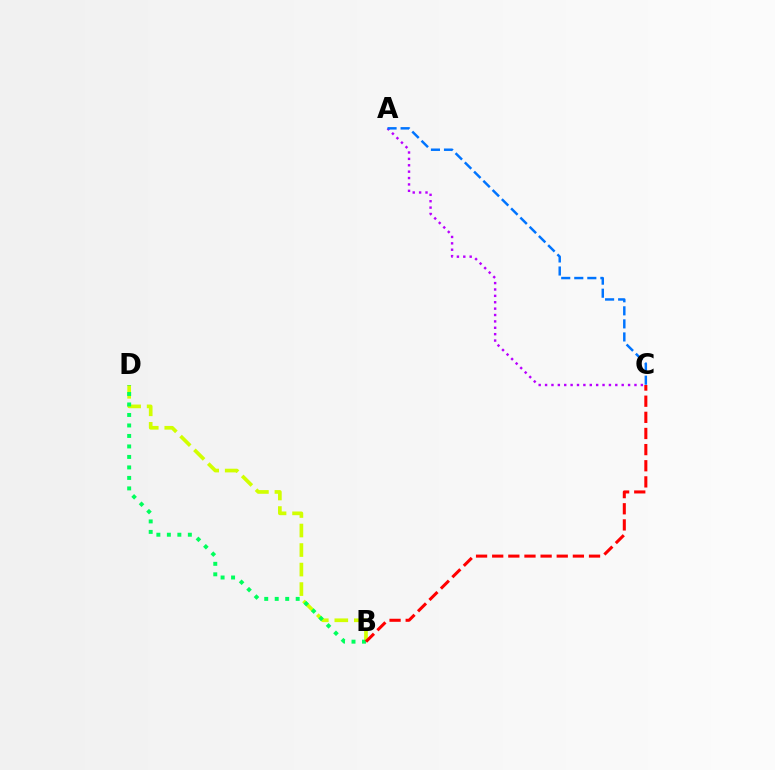{('A', 'C'): [{'color': '#b900ff', 'line_style': 'dotted', 'thickness': 1.73}, {'color': '#0074ff', 'line_style': 'dashed', 'thickness': 1.77}], ('B', 'D'): [{'color': '#d1ff00', 'line_style': 'dashed', 'thickness': 2.65}, {'color': '#00ff5c', 'line_style': 'dotted', 'thickness': 2.85}], ('B', 'C'): [{'color': '#ff0000', 'line_style': 'dashed', 'thickness': 2.19}]}